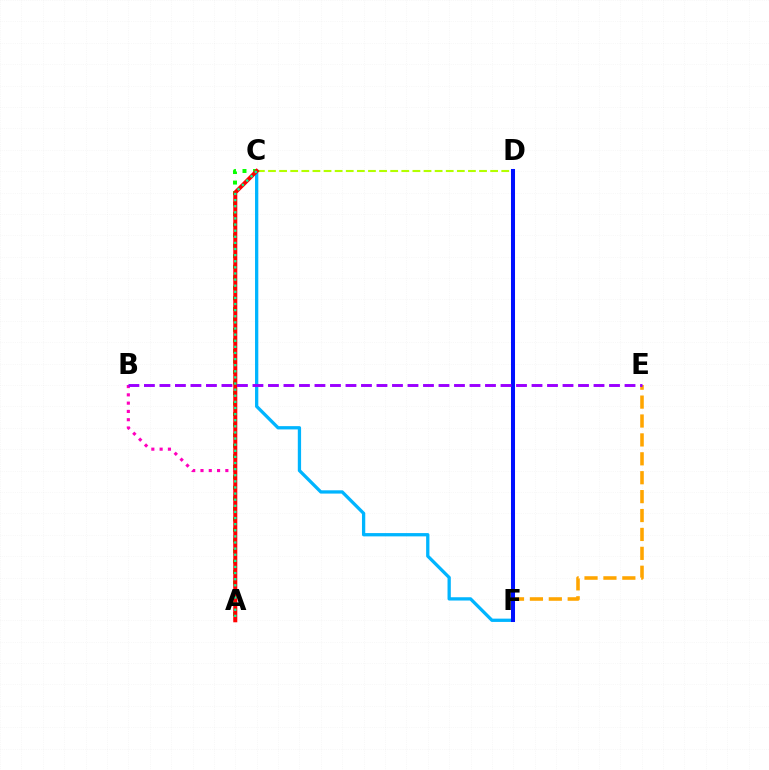{('E', 'F'): [{'color': '#ffa500', 'line_style': 'dashed', 'thickness': 2.57}], ('A', 'B'): [{'color': '#ff00bd', 'line_style': 'dotted', 'thickness': 2.25}], ('C', 'D'): [{'color': '#b3ff00', 'line_style': 'dashed', 'thickness': 1.51}], ('C', 'F'): [{'color': '#00b5ff', 'line_style': 'solid', 'thickness': 2.37}], ('A', 'C'): [{'color': '#08ff00', 'line_style': 'dotted', 'thickness': 2.86}, {'color': '#ff0000', 'line_style': 'solid', 'thickness': 2.89}, {'color': '#00ff9d', 'line_style': 'dotted', 'thickness': 1.66}], ('D', 'F'): [{'color': '#0010ff', 'line_style': 'solid', 'thickness': 2.9}], ('B', 'E'): [{'color': '#9b00ff', 'line_style': 'dashed', 'thickness': 2.11}]}